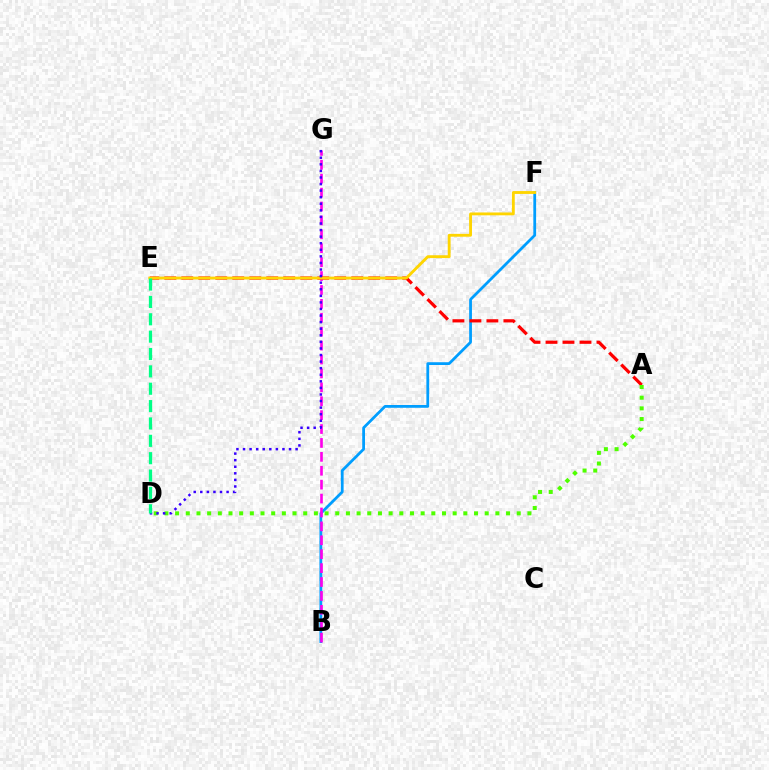{('B', 'F'): [{'color': '#009eff', 'line_style': 'solid', 'thickness': 2.0}], ('B', 'G'): [{'color': '#ff00ed', 'line_style': 'dashed', 'thickness': 1.89}], ('A', 'E'): [{'color': '#ff0000', 'line_style': 'dashed', 'thickness': 2.31}], ('A', 'D'): [{'color': '#4fff00', 'line_style': 'dotted', 'thickness': 2.9}], ('E', 'F'): [{'color': '#ffd500', 'line_style': 'solid', 'thickness': 2.05}], ('D', 'G'): [{'color': '#3700ff', 'line_style': 'dotted', 'thickness': 1.79}], ('D', 'E'): [{'color': '#00ff86', 'line_style': 'dashed', 'thickness': 2.36}]}